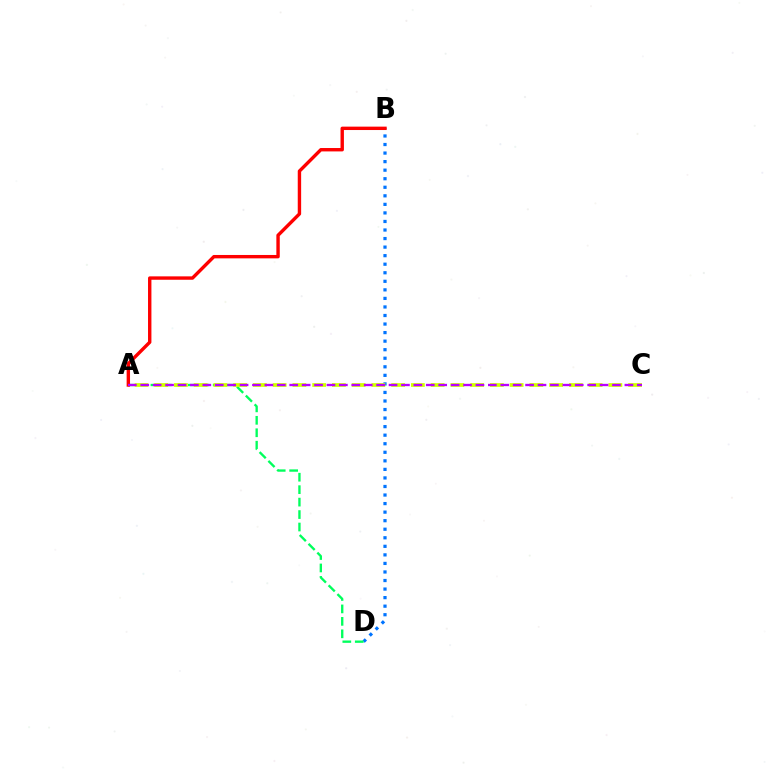{('B', 'D'): [{'color': '#0074ff', 'line_style': 'dotted', 'thickness': 2.32}], ('A', 'D'): [{'color': '#00ff5c', 'line_style': 'dashed', 'thickness': 1.69}], ('A', 'C'): [{'color': '#d1ff00', 'line_style': 'dashed', 'thickness': 2.68}, {'color': '#b900ff', 'line_style': 'dashed', 'thickness': 1.69}], ('A', 'B'): [{'color': '#ff0000', 'line_style': 'solid', 'thickness': 2.44}]}